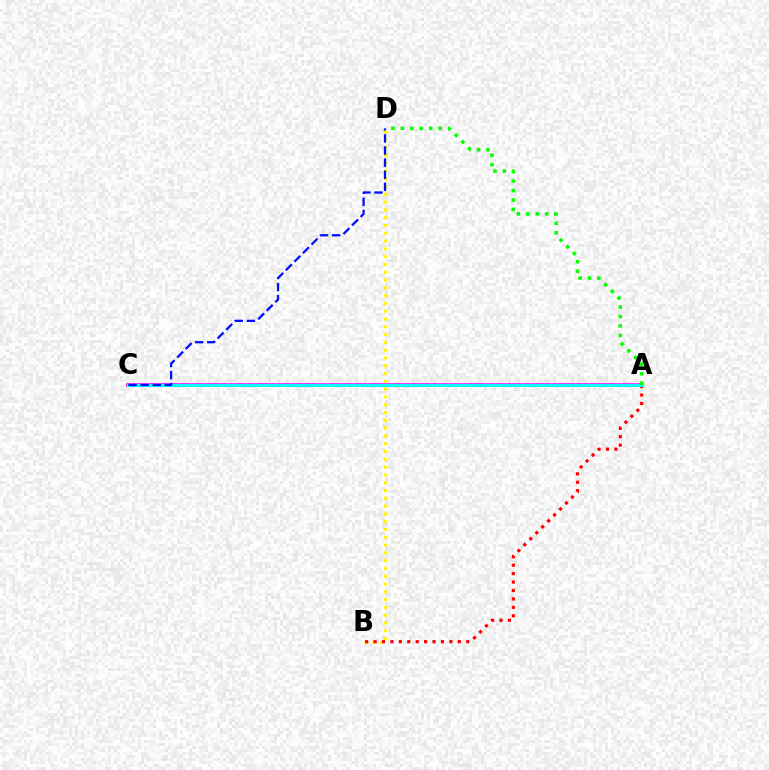{('B', 'D'): [{'color': '#fcf500', 'line_style': 'dotted', 'thickness': 2.12}], ('A', 'C'): [{'color': '#ee00ff', 'line_style': 'solid', 'thickness': 2.55}, {'color': '#00fff6', 'line_style': 'solid', 'thickness': 2.15}], ('A', 'B'): [{'color': '#ff0000', 'line_style': 'dotted', 'thickness': 2.29}], ('C', 'D'): [{'color': '#0010ff', 'line_style': 'dashed', 'thickness': 1.65}], ('A', 'D'): [{'color': '#08ff00', 'line_style': 'dotted', 'thickness': 2.57}]}